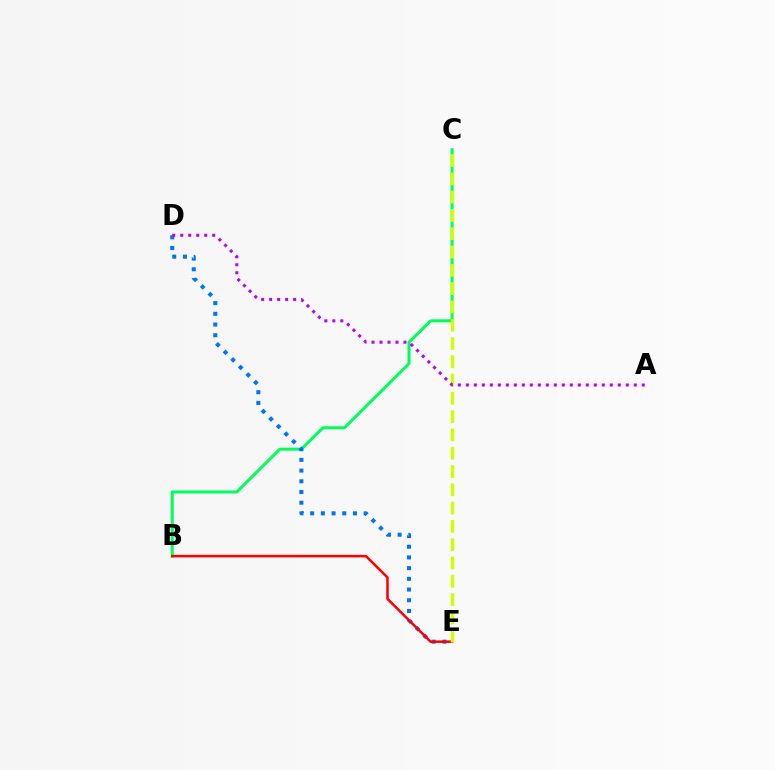{('B', 'C'): [{'color': '#00ff5c', 'line_style': 'solid', 'thickness': 2.16}], ('D', 'E'): [{'color': '#0074ff', 'line_style': 'dotted', 'thickness': 2.91}], ('B', 'E'): [{'color': '#ff0000', 'line_style': 'solid', 'thickness': 1.82}], ('C', 'E'): [{'color': '#d1ff00', 'line_style': 'dashed', 'thickness': 2.48}], ('A', 'D'): [{'color': '#b900ff', 'line_style': 'dotted', 'thickness': 2.17}]}